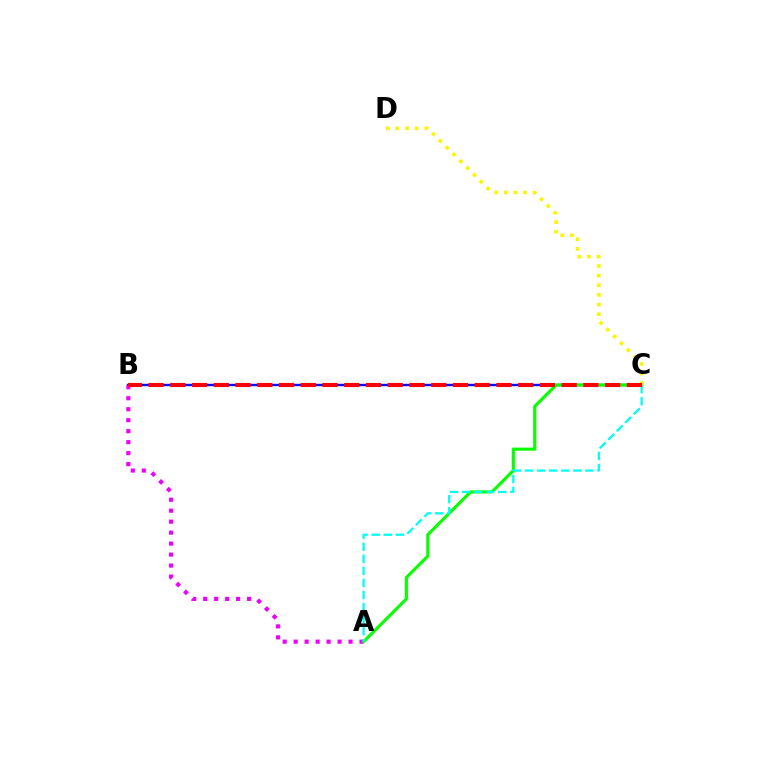{('B', 'C'): [{'color': '#0010ff', 'line_style': 'solid', 'thickness': 1.72}, {'color': '#ff0000', 'line_style': 'dashed', 'thickness': 2.95}], ('A', 'B'): [{'color': '#ee00ff', 'line_style': 'dotted', 'thickness': 2.98}], ('A', 'C'): [{'color': '#08ff00', 'line_style': 'solid', 'thickness': 2.24}, {'color': '#00fff6', 'line_style': 'dashed', 'thickness': 1.64}], ('C', 'D'): [{'color': '#fcf500', 'line_style': 'dotted', 'thickness': 2.62}]}